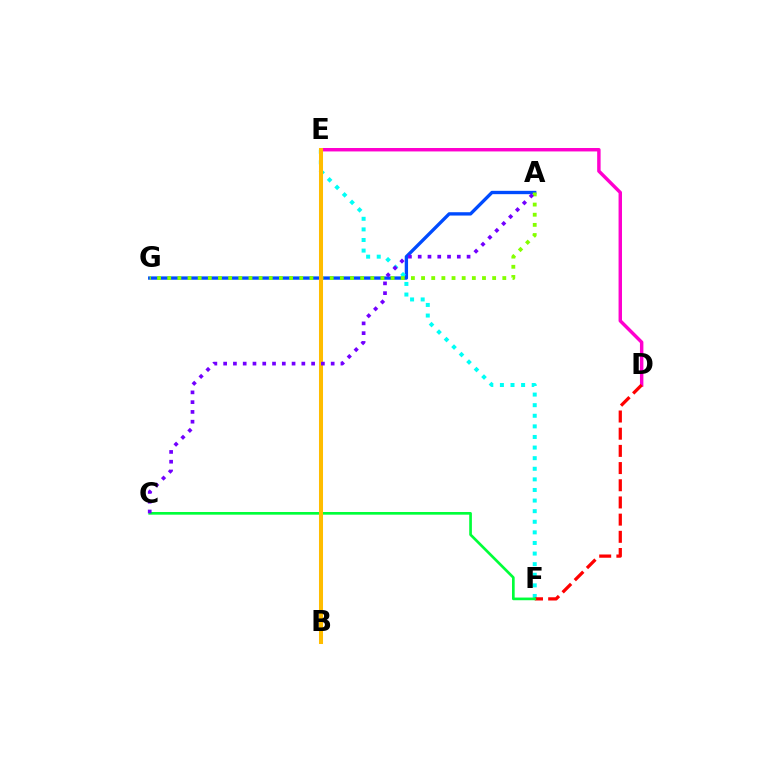{('A', 'G'): [{'color': '#004bff', 'line_style': 'solid', 'thickness': 2.4}, {'color': '#84ff00', 'line_style': 'dotted', 'thickness': 2.76}], ('E', 'F'): [{'color': '#00fff6', 'line_style': 'dotted', 'thickness': 2.88}], ('D', 'E'): [{'color': '#ff00cf', 'line_style': 'solid', 'thickness': 2.48}], ('D', 'F'): [{'color': '#ff0000', 'line_style': 'dashed', 'thickness': 2.33}], ('C', 'F'): [{'color': '#00ff39', 'line_style': 'solid', 'thickness': 1.92}], ('B', 'E'): [{'color': '#ffbd00', 'line_style': 'solid', 'thickness': 2.9}], ('A', 'C'): [{'color': '#7200ff', 'line_style': 'dotted', 'thickness': 2.66}]}